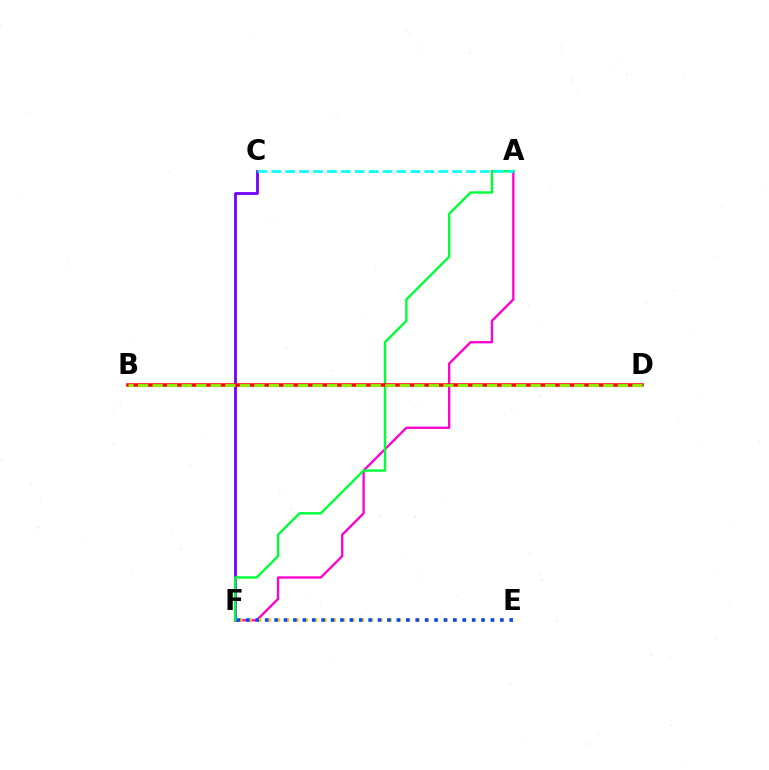{('C', 'F'): [{'color': '#7200ff', 'line_style': 'solid', 'thickness': 2.0}], ('A', 'F'): [{'color': '#ff00cf', 'line_style': 'solid', 'thickness': 1.68}, {'color': '#00ff39', 'line_style': 'solid', 'thickness': 1.73}], ('E', 'F'): [{'color': '#ffbd00', 'line_style': 'dotted', 'thickness': 2.53}, {'color': '#004bff', 'line_style': 'dotted', 'thickness': 2.56}], ('B', 'D'): [{'color': '#ff0000', 'line_style': 'solid', 'thickness': 2.52}, {'color': '#84ff00', 'line_style': 'dashed', 'thickness': 1.98}], ('A', 'C'): [{'color': '#00fff6', 'line_style': 'dashed', 'thickness': 1.89}]}